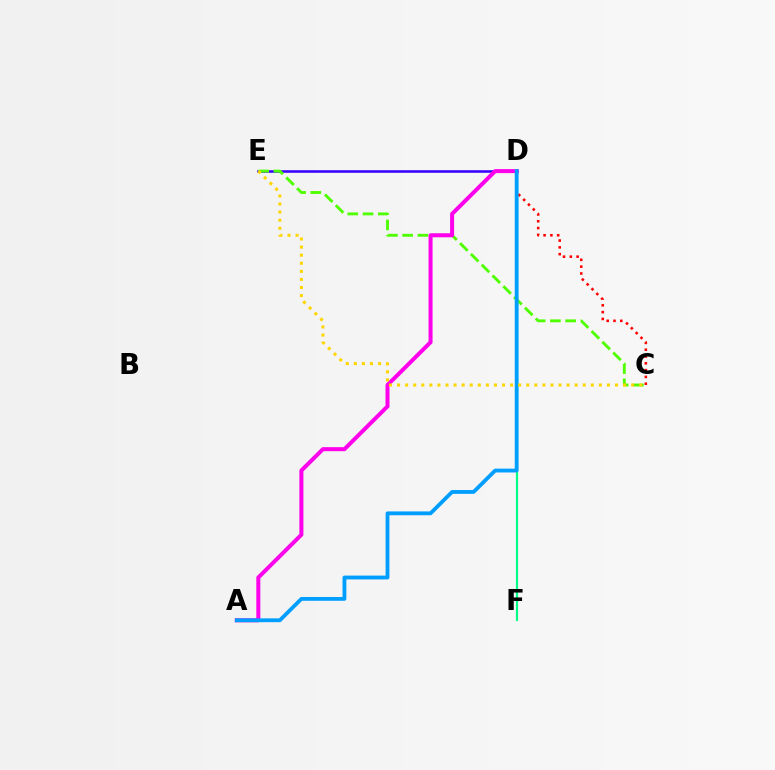{('D', 'E'): [{'color': '#3700ff', 'line_style': 'solid', 'thickness': 1.83}], ('D', 'F'): [{'color': '#00ff86', 'line_style': 'solid', 'thickness': 1.58}], ('C', 'D'): [{'color': '#ff0000', 'line_style': 'dotted', 'thickness': 1.85}], ('C', 'E'): [{'color': '#4fff00', 'line_style': 'dashed', 'thickness': 2.07}, {'color': '#ffd500', 'line_style': 'dotted', 'thickness': 2.19}], ('A', 'D'): [{'color': '#ff00ed', 'line_style': 'solid', 'thickness': 2.89}, {'color': '#009eff', 'line_style': 'solid', 'thickness': 2.75}]}